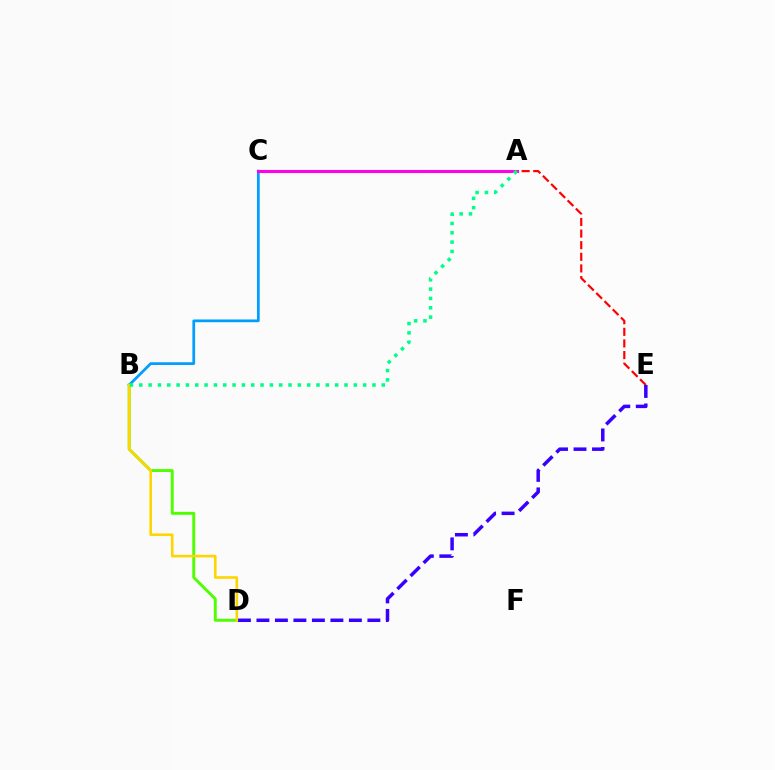{('B', 'D'): [{'color': '#4fff00', 'line_style': 'solid', 'thickness': 2.1}, {'color': '#ffd500', 'line_style': 'solid', 'thickness': 1.88}], ('A', 'E'): [{'color': '#ff0000', 'line_style': 'dashed', 'thickness': 1.58}], ('D', 'E'): [{'color': '#3700ff', 'line_style': 'dashed', 'thickness': 2.51}], ('B', 'C'): [{'color': '#009eff', 'line_style': 'solid', 'thickness': 1.97}], ('A', 'C'): [{'color': '#ff00ed', 'line_style': 'solid', 'thickness': 2.2}], ('A', 'B'): [{'color': '#00ff86', 'line_style': 'dotted', 'thickness': 2.53}]}